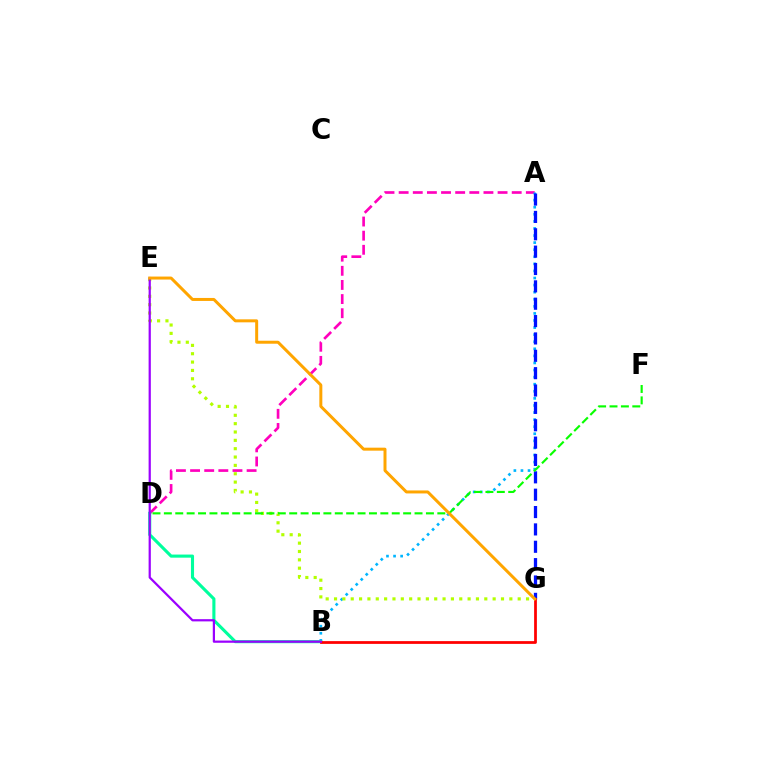{('A', 'D'): [{'color': '#ff00bd', 'line_style': 'dashed', 'thickness': 1.92}], ('A', 'B'): [{'color': '#00b5ff', 'line_style': 'dotted', 'thickness': 1.92}], ('A', 'G'): [{'color': '#0010ff', 'line_style': 'dashed', 'thickness': 2.36}], ('B', 'D'): [{'color': '#00ff9d', 'line_style': 'solid', 'thickness': 2.24}], ('B', 'G'): [{'color': '#ff0000', 'line_style': 'solid', 'thickness': 1.99}], ('E', 'G'): [{'color': '#b3ff00', 'line_style': 'dotted', 'thickness': 2.27}, {'color': '#ffa500', 'line_style': 'solid', 'thickness': 2.15}], ('B', 'E'): [{'color': '#9b00ff', 'line_style': 'solid', 'thickness': 1.6}], ('D', 'F'): [{'color': '#08ff00', 'line_style': 'dashed', 'thickness': 1.55}]}